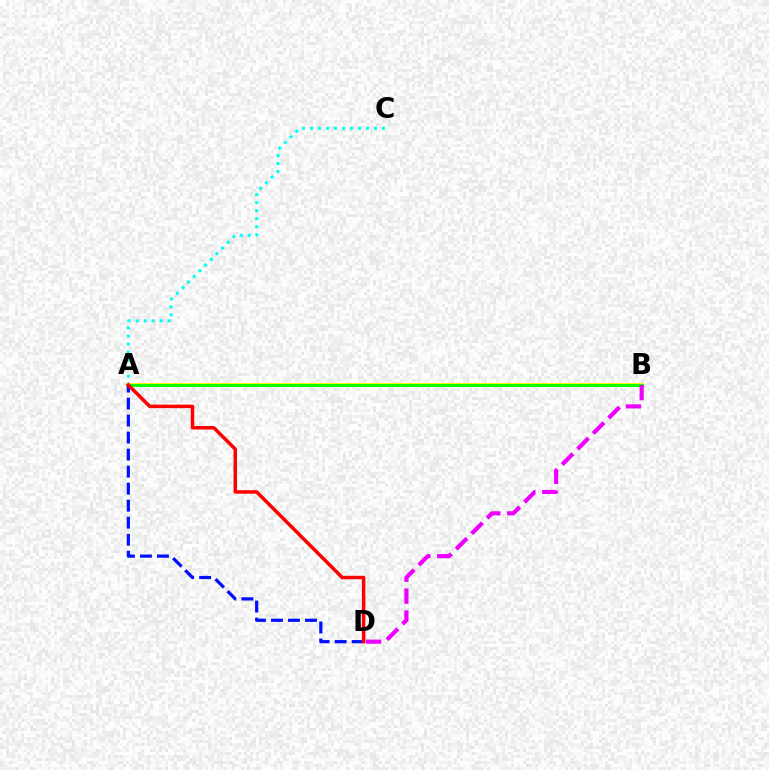{('A', 'C'): [{'color': '#00fff6', 'line_style': 'dotted', 'thickness': 2.17}], ('A', 'B'): [{'color': '#fcf500', 'line_style': 'solid', 'thickness': 2.8}, {'color': '#08ff00', 'line_style': 'solid', 'thickness': 2.18}], ('B', 'D'): [{'color': '#ee00ff', 'line_style': 'dashed', 'thickness': 2.98}], ('A', 'D'): [{'color': '#0010ff', 'line_style': 'dashed', 'thickness': 2.31}, {'color': '#ff0000', 'line_style': 'solid', 'thickness': 2.52}]}